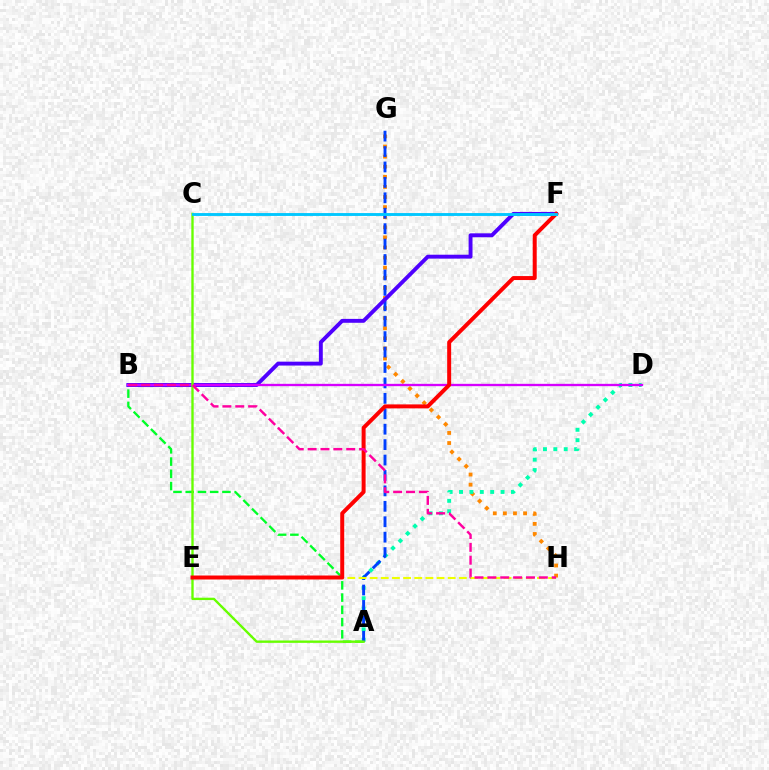{('A', 'B'): [{'color': '#00ff27', 'line_style': 'dashed', 'thickness': 1.66}], ('G', 'H'): [{'color': '#ff8800', 'line_style': 'dotted', 'thickness': 2.74}], ('A', 'D'): [{'color': '#00ffaf', 'line_style': 'dotted', 'thickness': 2.82}], ('A', 'G'): [{'color': '#003fff', 'line_style': 'dashed', 'thickness': 2.1}], ('B', 'F'): [{'color': '#4f00ff', 'line_style': 'solid', 'thickness': 2.8}], ('B', 'D'): [{'color': '#d600ff', 'line_style': 'solid', 'thickness': 1.68}], ('E', 'H'): [{'color': '#eeff00', 'line_style': 'dashed', 'thickness': 1.52}], ('A', 'C'): [{'color': '#66ff00', 'line_style': 'solid', 'thickness': 1.7}], ('E', 'F'): [{'color': '#ff0000', 'line_style': 'solid', 'thickness': 2.86}], ('B', 'H'): [{'color': '#ff00a0', 'line_style': 'dashed', 'thickness': 1.75}], ('C', 'F'): [{'color': '#00c7ff', 'line_style': 'solid', 'thickness': 2.07}]}